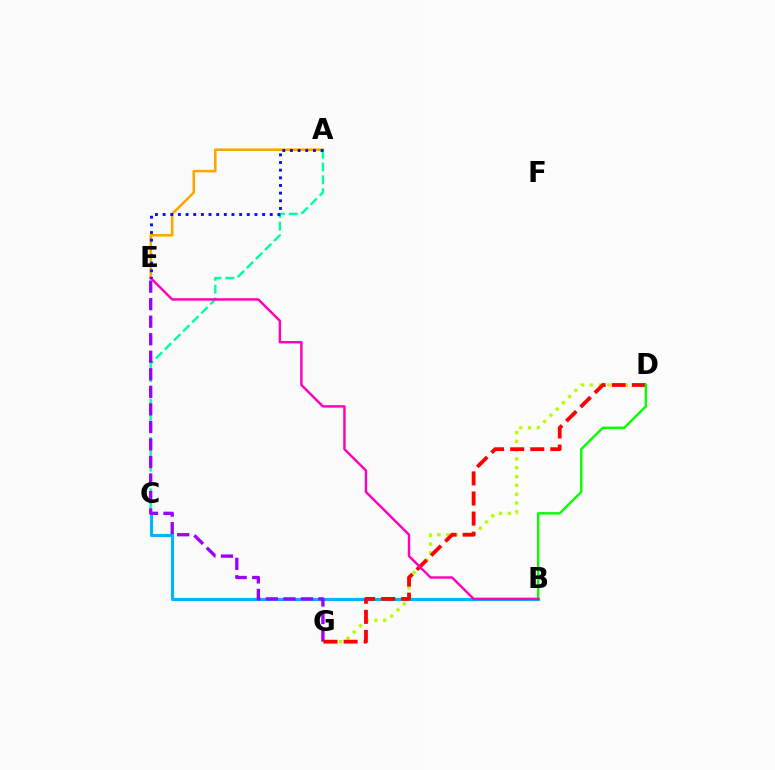{('B', 'C'): [{'color': '#00b5ff', 'line_style': 'solid', 'thickness': 2.26}], ('D', 'G'): [{'color': '#b3ff00', 'line_style': 'dotted', 'thickness': 2.39}, {'color': '#ff0000', 'line_style': 'dashed', 'thickness': 2.73}], ('A', 'E'): [{'color': '#ffa500', 'line_style': 'solid', 'thickness': 1.85}, {'color': '#0010ff', 'line_style': 'dotted', 'thickness': 2.08}], ('A', 'C'): [{'color': '#00ff9d', 'line_style': 'dashed', 'thickness': 1.74}], ('E', 'G'): [{'color': '#9b00ff', 'line_style': 'dashed', 'thickness': 2.38}], ('B', 'D'): [{'color': '#08ff00', 'line_style': 'solid', 'thickness': 1.73}], ('B', 'E'): [{'color': '#ff00bd', 'line_style': 'solid', 'thickness': 1.76}]}